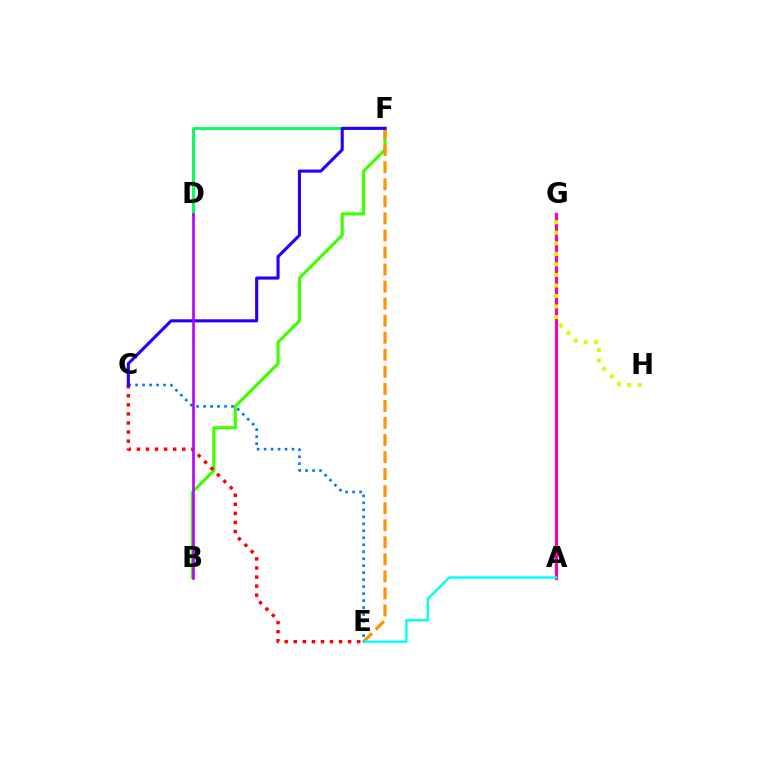{('A', 'G'): [{'color': '#ff00ac', 'line_style': 'solid', 'thickness': 2.26}], ('B', 'F'): [{'color': '#3dff00', 'line_style': 'solid', 'thickness': 2.28}], ('G', 'H'): [{'color': '#d1ff00', 'line_style': 'dotted', 'thickness': 2.86}], ('D', 'F'): [{'color': '#00ff5c', 'line_style': 'solid', 'thickness': 2.1}], ('E', 'F'): [{'color': '#ff9400', 'line_style': 'dashed', 'thickness': 2.32}], ('C', 'E'): [{'color': '#ff0000', 'line_style': 'dotted', 'thickness': 2.46}, {'color': '#0074ff', 'line_style': 'dotted', 'thickness': 1.9}], ('A', 'E'): [{'color': '#00fff6', 'line_style': 'solid', 'thickness': 1.72}], ('C', 'F'): [{'color': '#2500ff', 'line_style': 'solid', 'thickness': 2.23}], ('B', 'D'): [{'color': '#b900ff', 'line_style': 'solid', 'thickness': 1.91}]}